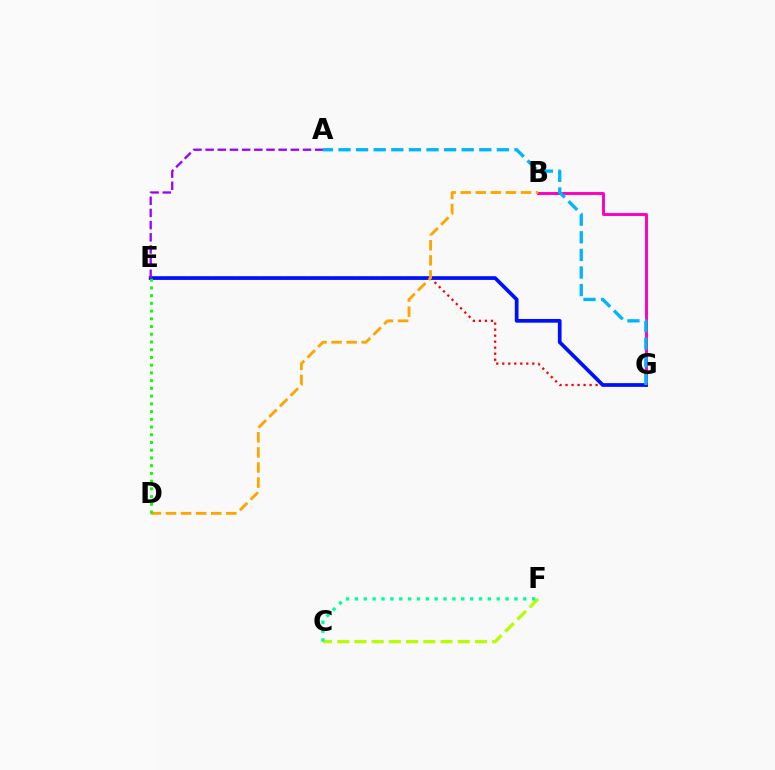{('C', 'F'): [{'color': '#b3ff00', 'line_style': 'dashed', 'thickness': 2.34}, {'color': '#00ff9d', 'line_style': 'dotted', 'thickness': 2.41}], ('B', 'G'): [{'color': '#ff00bd', 'line_style': 'solid', 'thickness': 2.1}], ('E', 'G'): [{'color': '#ff0000', 'line_style': 'dotted', 'thickness': 1.63}, {'color': '#0010ff', 'line_style': 'solid', 'thickness': 2.67}], ('A', 'G'): [{'color': '#00b5ff', 'line_style': 'dashed', 'thickness': 2.39}], ('A', 'E'): [{'color': '#9b00ff', 'line_style': 'dashed', 'thickness': 1.65}], ('B', 'D'): [{'color': '#ffa500', 'line_style': 'dashed', 'thickness': 2.05}], ('D', 'E'): [{'color': '#08ff00', 'line_style': 'dotted', 'thickness': 2.1}]}